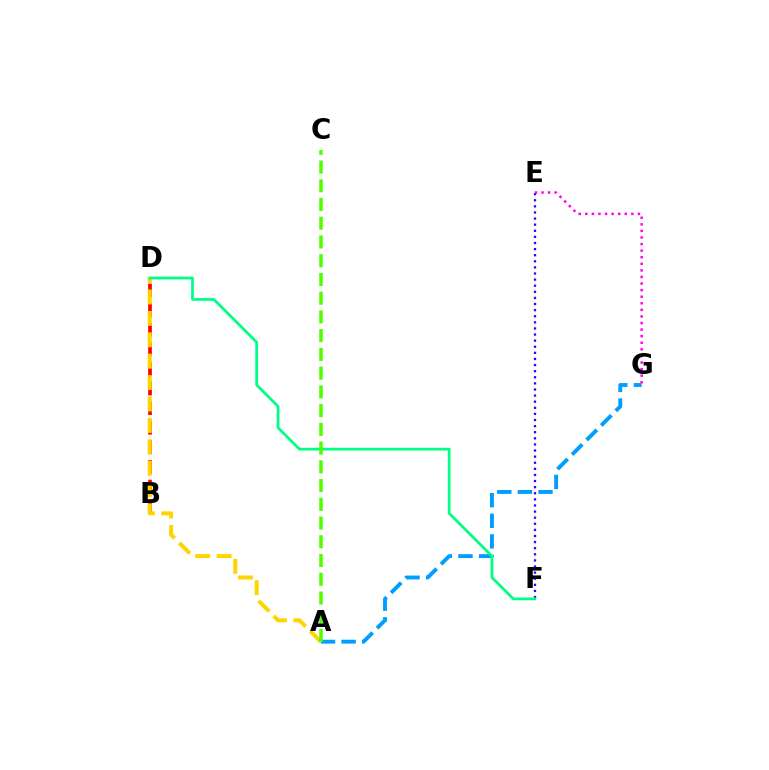{('E', 'F'): [{'color': '#3700ff', 'line_style': 'dotted', 'thickness': 1.66}], ('B', 'D'): [{'color': '#ff0000', 'line_style': 'dashed', 'thickness': 2.66}], ('A', 'G'): [{'color': '#009eff', 'line_style': 'dashed', 'thickness': 2.8}], ('A', 'D'): [{'color': '#ffd500', 'line_style': 'dashed', 'thickness': 2.91}], ('D', 'F'): [{'color': '#00ff86', 'line_style': 'solid', 'thickness': 1.99}], ('E', 'G'): [{'color': '#ff00ed', 'line_style': 'dotted', 'thickness': 1.79}], ('A', 'C'): [{'color': '#4fff00', 'line_style': 'dashed', 'thickness': 2.55}]}